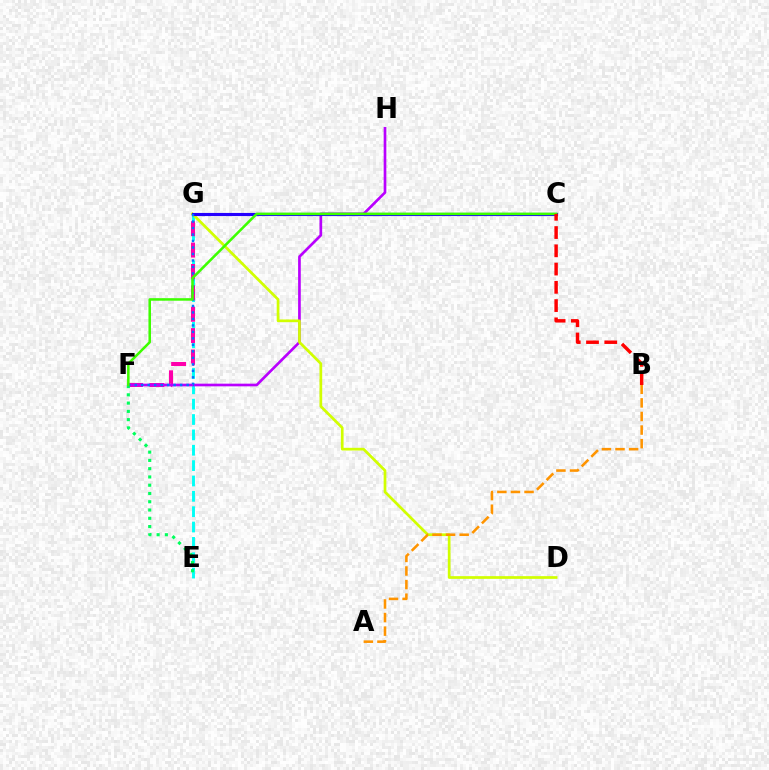{('E', 'G'): [{'color': '#00fff6', 'line_style': 'dashed', 'thickness': 2.09}], ('F', 'G'): [{'color': '#ff00ac', 'line_style': 'dashed', 'thickness': 2.9}, {'color': '#0074ff', 'line_style': 'dotted', 'thickness': 1.76}], ('F', 'H'): [{'color': '#b900ff', 'line_style': 'solid', 'thickness': 1.93}], ('D', 'G'): [{'color': '#d1ff00', 'line_style': 'solid', 'thickness': 1.95}], ('A', 'B'): [{'color': '#ff9400', 'line_style': 'dashed', 'thickness': 1.85}], ('C', 'G'): [{'color': '#2500ff', 'line_style': 'solid', 'thickness': 2.25}], ('E', 'F'): [{'color': '#00ff5c', 'line_style': 'dotted', 'thickness': 2.25}], ('C', 'F'): [{'color': '#3dff00', 'line_style': 'solid', 'thickness': 1.83}], ('B', 'C'): [{'color': '#ff0000', 'line_style': 'dashed', 'thickness': 2.48}]}